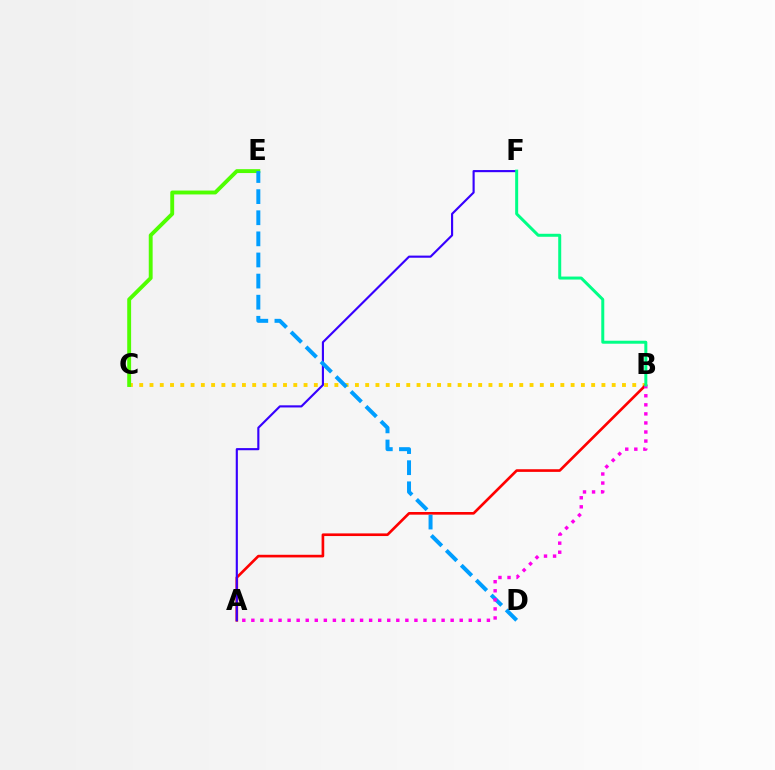{('B', 'C'): [{'color': '#ffd500', 'line_style': 'dotted', 'thickness': 2.79}], ('A', 'B'): [{'color': '#ff0000', 'line_style': 'solid', 'thickness': 1.91}, {'color': '#ff00ed', 'line_style': 'dotted', 'thickness': 2.46}], ('C', 'E'): [{'color': '#4fff00', 'line_style': 'solid', 'thickness': 2.8}], ('A', 'F'): [{'color': '#3700ff', 'line_style': 'solid', 'thickness': 1.54}], ('D', 'E'): [{'color': '#009eff', 'line_style': 'dashed', 'thickness': 2.87}], ('B', 'F'): [{'color': '#00ff86', 'line_style': 'solid', 'thickness': 2.15}]}